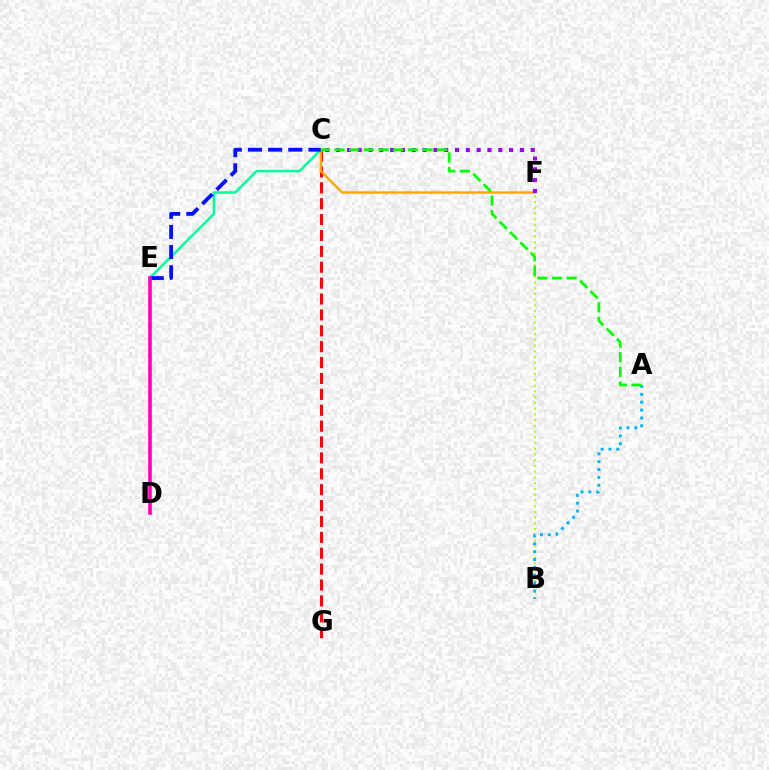{('C', 'G'): [{'color': '#ff0000', 'line_style': 'dashed', 'thickness': 2.16}], ('C', 'E'): [{'color': '#00ff9d', 'line_style': 'solid', 'thickness': 1.83}, {'color': '#0010ff', 'line_style': 'dashed', 'thickness': 2.74}], ('B', 'F'): [{'color': '#b3ff00', 'line_style': 'dotted', 'thickness': 1.56}], ('C', 'F'): [{'color': '#ffa500', 'line_style': 'solid', 'thickness': 1.72}, {'color': '#9b00ff', 'line_style': 'dotted', 'thickness': 2.94}], ('A', 'B'): [{'color': '#00b5ff', 'line_style': 'dotted', 'thickness': 2.14}], ('D', 'E'): [{'color': '#ff00bd', 'line_style': 'solid', 'thickness': 2.59}], ('A', 'C'): [{'color': '#08ff00', 'line_style': 'dashed', 'thickness': 1.99}]}